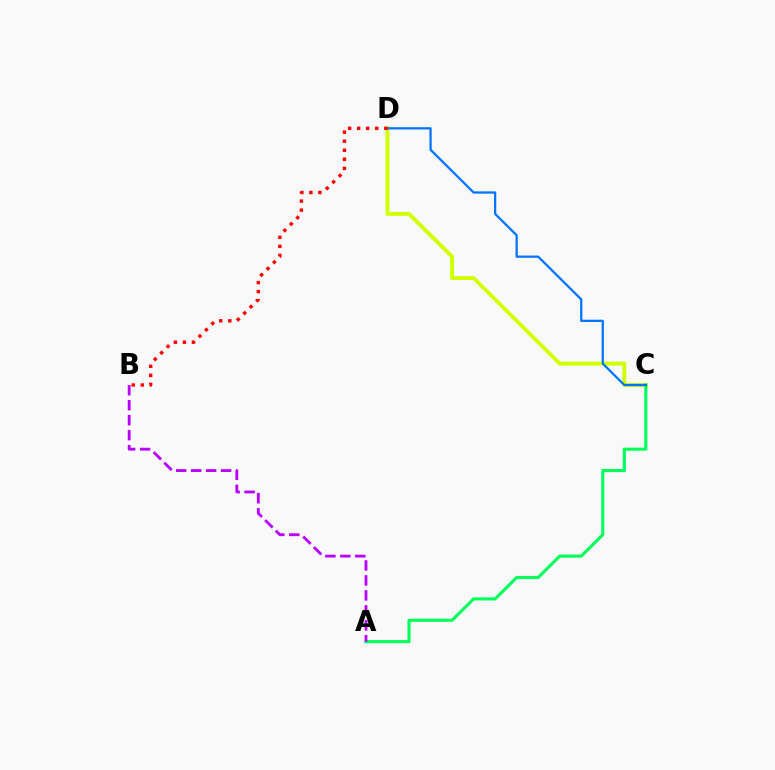{('C', 'D'): [{'color': '#d1ff00', 'line_style': 'solid', 'thickness': 2.8}, {'color': '#0074ff', 'line_style': 'solid', 'thickness': 1.62}], ('A', 'C'): [{'color': '#00ff5c', 'line_style': 'solid', 'thickness': 2.23}], ('A', 'B'): [{'color': '#b900ff', 'line_style': 'dashed', 'thickness': 2.03}], ('B', 'D'): [{'color': '#ff0000', 'line_style': 'dotted', 'thickness': 2.46}]}